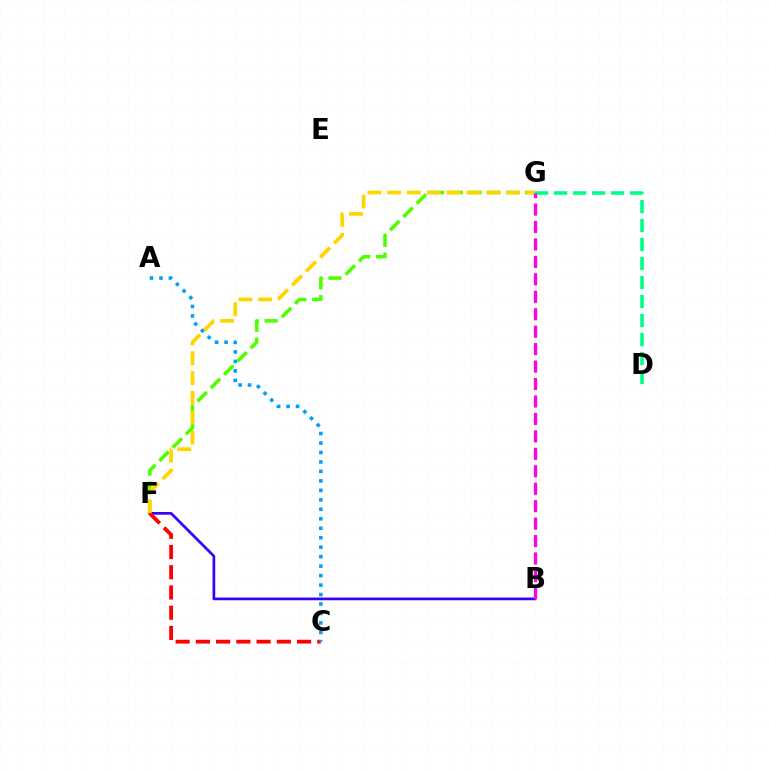{('F', 'G'): [{'color': '#4fff00', 'line_style': 'dashed', 'thickness': 2.56}, {'color': '#ffd500', 'line_style': 'dashed', 'thickness': 2.69}], ('B', 'F'): [{'color': '#3700ff', 'line_style': 'solid', 'thickness': 1.94}], ('C', 'F'): [{'color': '#ff0000', 'line_style': 'dashed', 'thickness': 2.75}], ('D', 'G'): [{'color': '#00ff86', 'line_style': 'dashed', 'thickness': 2.58}], ('B', 'G'): [{'color': '#ff00ed', 'line_style': 'dashed', 'thickness': 2.37}], ('A', 'C'): [{'color': '#009eff', 'line_style': 'dotted', 'thickness': 2.57}]}